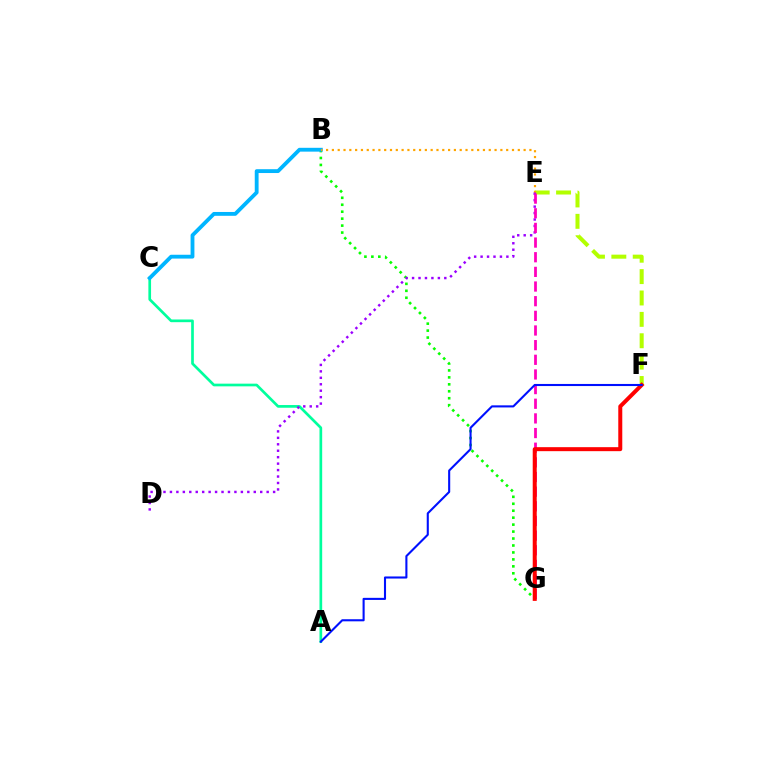{('E', 'F'): [{'color': '#b3ff00', 'line_style': 'dashed', 'thickness': 2.9}], ('B', 'G'): [{'color': '#08ff00', 'line_style': 'dotted', 'thickness': 1.89}], ('A', 'C'): [{'color': '#00ff9d', 'line_style': 'solid', 'thickness': 1.94}], ('B', 'C'): [{'color': '#00b5ff', 'line_style': 'solid', 'thickness': 2.76}], ('B', 'E'): [{'color': '#ffa500', 'line_style': 'dotted', 'thickness': 1.58}], ('D', 'E'): [{'color': '#9b00ff', 'line_style': 'dotted', 'thickness': 1.75}], ('E', 'G'): [{'color': '#ff00bd', 'line_style': 'dashed', 'thickness': 1.99}], ('F', 'G'): [{'color': '#ff0000', 'line_style': 'solid', 'thickness': 2.88}], ('A', 'F'): [{'color': '#0010ff', 'line_style': 'solid', 'thickness': 1.51}]}